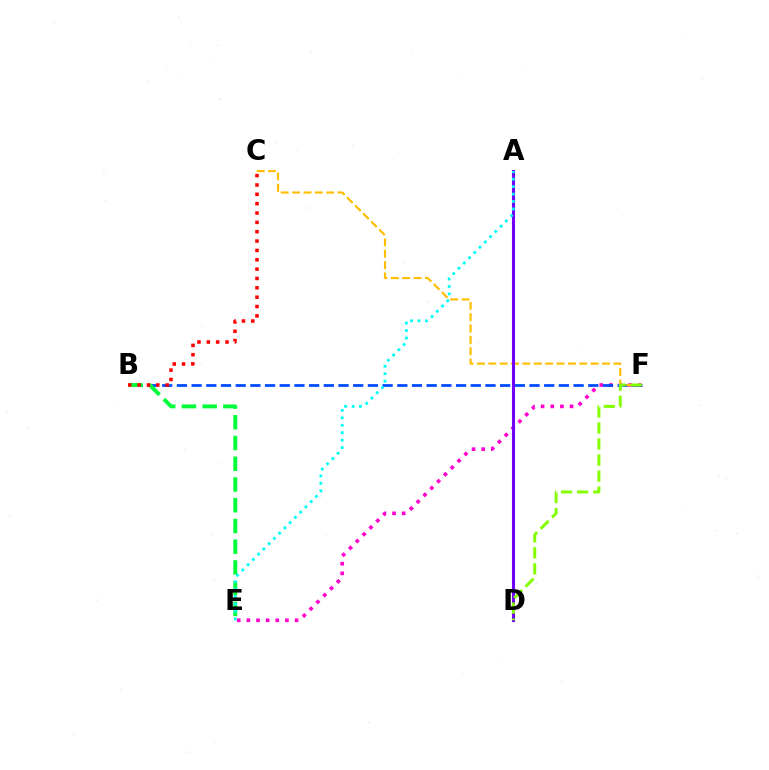{('E', 'F'): [{'color': '#ff00cf', 'line_style': 'dotted', 'thickness': 2.62}], ('B', 'F'): [{'color': '#004bff', 'line_style': 'dashed', 'thickness': 2.0}], ('B', 'E'): [{'color': '#00ff39', 'line_style': 'dashed', 'thickness': 2.82}], ('C', 'F'): [{'color': '#ffbd00', 'line_style': 'dashed', 'thickness': 1.54}], ('A', 'D'): [{'color': '#7200ff', 'line_style': 'solid', 'thickness': 2.2}], ('B', 'C'): [{'color': '#ff0000', 'line_style': 'dotted', 'thickness': 2.54}], ('A', 'E'): [{'color': '#00fff6', 'line_style': 'dotted', 'thickness': 2.02}], ('D', 'F'): [{'color': '#84ff00', 'line_style': 'dashed', 'thickness': 2.18}]}